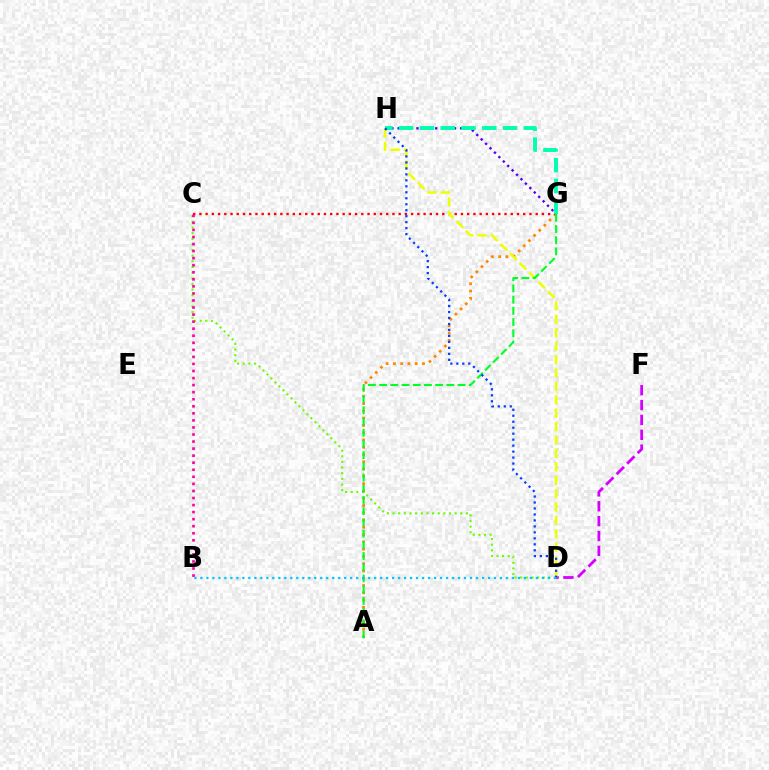{('G', 'H'): [{'color': '#4f00ff', 'line_style': 'dotted', 'thickness': 1.7}, {'color': '#00ffaf', 'line_style': 'dashed', 'thickness': 2.82}], ('C', 'D'): [{'color': '#66ff00', 'line_style': 'dotted', 'thickness': 1.53}], ('A', 'G'): [{'color': '#ff8800', 'line_style': 'dotted', 'thickness': 1.98}, {'color': '#00ff27', 'line_style': 'dashed', 'thickness': 1.52}], ('C', 'G'): [{'color': '#ff0000', 'line_style': 'dotted', 'thickness': 1.69}], ('D', 'F'): [{'color': '#d600ff', 'line_style': 'dashed', 'thickness': 2.02}], ('D', 'H'): [{'color': '#eeff00', 'line_style': 'dashed', 'thickness': 1.82}, {'color': '#003fff', 'line_style': 'dotted', 'thickness': 1.62}], ('B', 'C'): [{'color': '#ff00a0', 'line_style': 'dotted', 'thickness': 1.92}], ('B', 'D'): [{'color': '#00c7ff', 'line_style': 'dotted', 'thickness': 1.63}]}